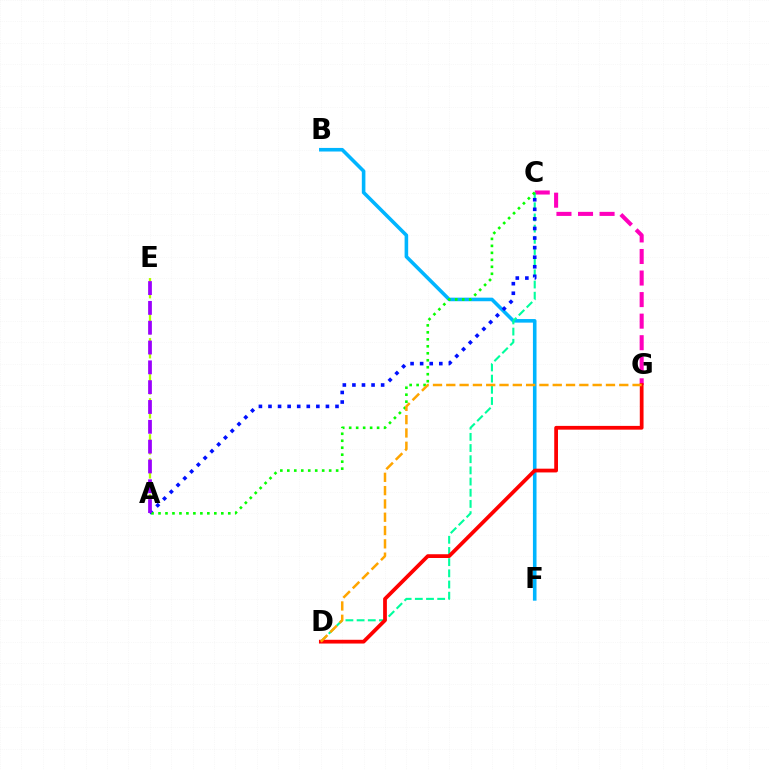{('C', 'G'): [{'color': '#ff00bd', 'line_style': 'dashed', 'thickness': 2.93}], ('B', 'F'): [{'color': '#00b5ff', 'line_style': 'solid', 'thickness': 2.58}], ('C', 'D'): [{'color': '#00ff9d', 'line_style': 'dashed', 'thickness': 1.52}], ('A', 'C'): [{'color': '#0010ff', 'line_style': 'dotted', 'thickness': 2.6}, {'color': '#08ff00', 'line_style': 'dotted', 'thickness': 1.9}], ('A', 'E'): [{'color': '#b3ff00', 'line_style': 'dashed', 'thickness': 1.63}, {'color': '#9b00ff', 'line_style': 'dashed', 'thickness': 2.69}], ('D', 'G'): [{'color': '#ff0000', 'line_style': 'solid', 'thickness': 2.7}, {'color': '#ffa500', 'line_style': 'dashed', 'thickness': 1.81}]}